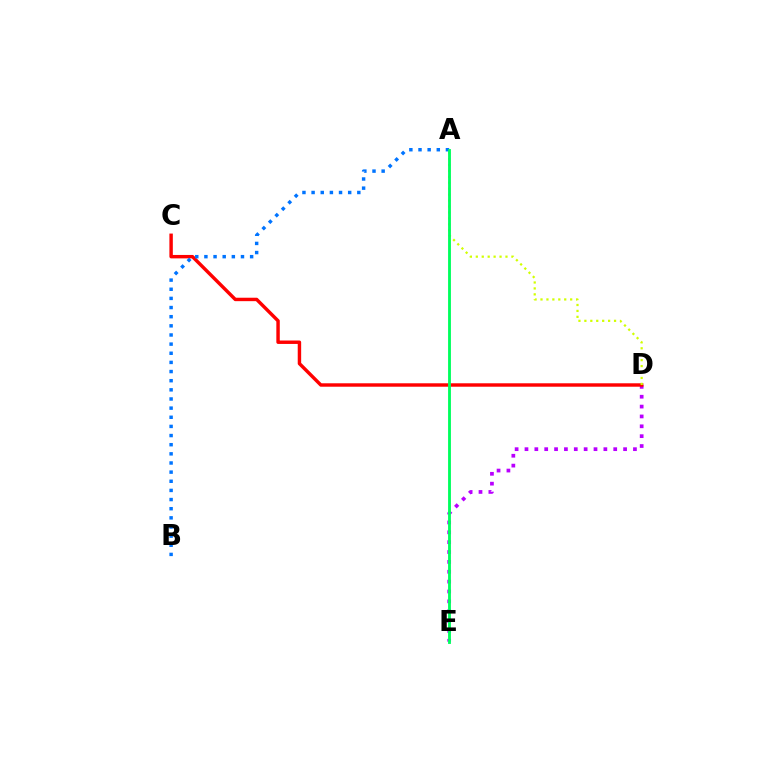{('D', 'E'): [{'color': '#b900ff', 'line_style': 'dotted', 'thickness': 2.68}], ('C', 'D'): [{'color': '#ff0000', 'line_style': 'solid', 'thickness': 2.47}], ('A', 'D'): [{'color': '#d1ff00', 'line_style': 'dotted', 'thickness': 1.61}], ('A', 'B'): [{'color': '#0074ff', 'line_style': 'dotted', 'thickness': 2.48}], ('A', 'E'): [{'color': '#00ff5c', 'line_style': 'solid', 'thickness': 2.05}]}